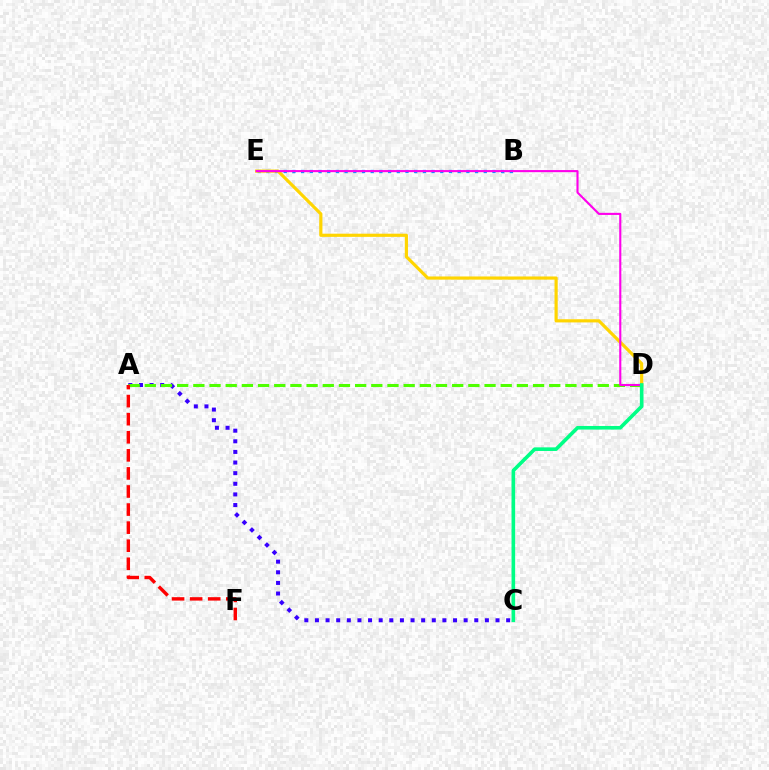{('A', 'C'): [{'color': '#3700ff', 'line_style': 'dotted', 'thickness': 2.89}], ('B', 'E'): [{'color': '#009eff', 'line_style': 'dotted', 'thickness': 2.36}], ('D', 'E'): [{'color': '#ffd500', 'line_style': 'solid', 'thickness': 2.29}, {'color': '#ff00ed', 'line_style': 'solid', 'thickness': 1.52}], ('A', 'D'): [{'color': '#4fff00', 'line_style': 'dashed', 'thickness': 2.2}], ('A', 'F'): [{'color': '#ff0000', 'line_style': 'dashed', 'thickness': 2.46}], ('C', 'D'): [{'color': '#00ff86', 'line_style': 'solid', 'thickness': 2.61}]}